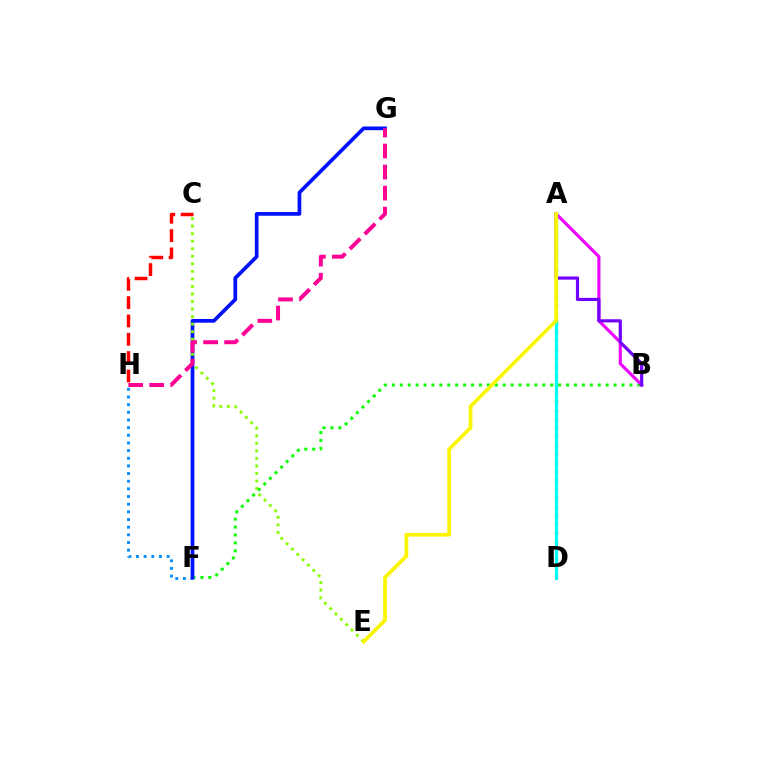{('A', 'D'): [{'color': '#00ff74', 'line_style': 'dashed', 'thickness': 2.21}, {'color': '#ff7c00', 'line_style': 'dotted', 'thickness': 2.38}, {'color': '#00fff6', 'line_style': 'solid', 'thickness': 2.27}], ('B', 'F'): [{'color': '#08ff00', 'line_style': 'dotted', 'thickness': 2.15}], ('F', 'H'): [{'color': '#008cff', 'line_style': 'dotted', 'thickness': 2.08}], ('F', 'G'): [{'color': '#0010ff', 'line_style': 'solid', 'thickness': 2.67}], ('A', 'B'): [{'color': '#ee00ff', 'line_style': 'solid', 'thickness': 2.24}, {'color': '#7200ff', 'line_style': 'solid', 'thickness': 2.28}], ('C', 'E'): [{'color': '#84ff00', 'line_style': 'dotted', 'thickness': 2.05}], ('C', 'H'): [{'color': '#ff0000', 'line_style': 'dashed', 'thickness': 2.49}], ('A', 'E'): [{'color': '#fcf500', 'line_style': 'solid', 'thickness': 2.65}], ('G', 'H'): [{'color': '#ff0094', 'line_style': 'dashed', 'thickness': 2.86}]}